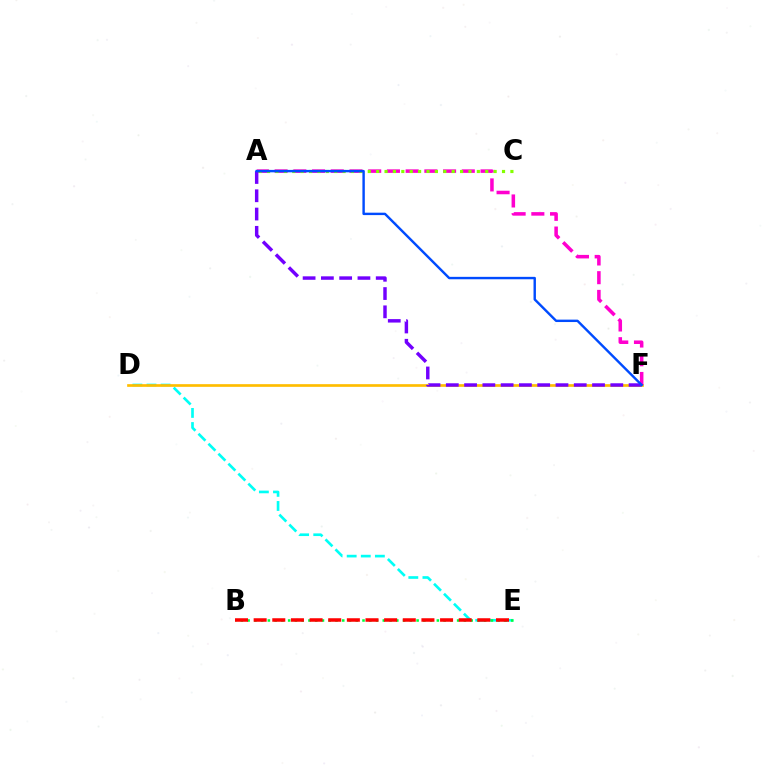{('D', 'E'): [{'color': '#00fff6', 'line_style': 'dashed', 'thickness': 1.92}], ('B', 'E'): [{'color': '#00ff39', 'line_style': 'dotted', 'thickness': 1.84}, {'color': '#ff0000', 'line_style': 'dashed', 'thickness': 2.53}], ('D', 'F'): [{'color': '#ffbd00', 'line_style': 'solid', 'thickness': 1.93}], ('A', 'F'): [{'color': '#ff00cf', 'line_style': 'dashed', 'thickness': 2.54}, {'color': '#7200ff', 'line_style': 'dashed', 'thickness': 2.48}, {'color': '#004bff', 'line_style': 'solid', 'thickness': 1.74}], ('A', 'C'): [{'color': '#84ff00', 'line_style': 'dotted', 'thickness': 2.28}]}